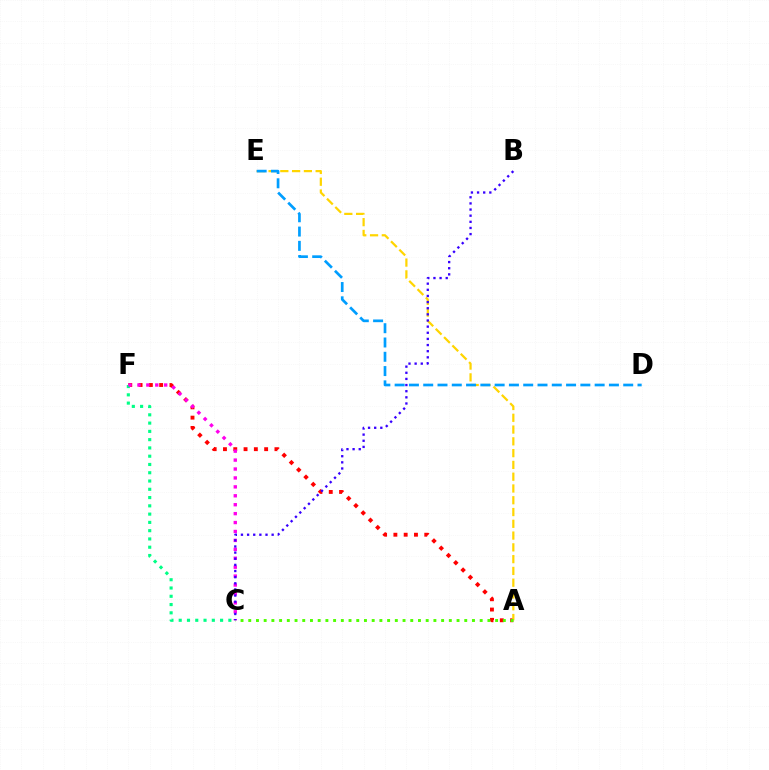{('A', 'F'): [{'color': '#ff0000', 'line_style': 'dotted', 'thickness': 2.8}], ('A', 'E'): [{'color': '#ffd500', 'line_style': 'dashed', 'thickness': 1.6}], ('D', 'E'): [{'color': '#009eff', 'line_style': 'dashed', 'thickness': 1.94}], ('A', 'C'): [{'color': '#4fff00', 'line_style': 'dotted', 'thickness': 2.1}], ('C', 'F'): [{'color': '#00ff86', 'line_style': 'dotted', 'thickness': 2.25}, {'color': '#ff00ed', 'line_style': 'dotted', 'thickness': 2.42}], ('B', 'C'): [{'color': '#3700ff', 'line_style': 'dotted', 'thickness': 1.67}]}